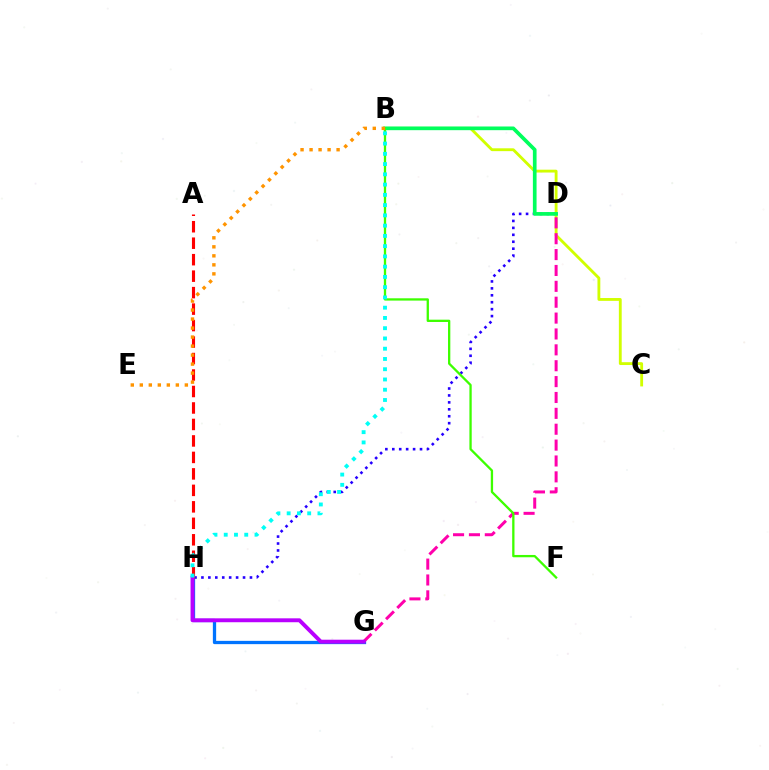{('D', 'H'): [{'color': '#2500ff', 'line_style': 'dotted', 'thickness': 1.88}], ('B', 'C'): [{'color': '#d1ff00', 'line_style': 'solid', 'thickness': 2.04}], ('B', 'D'): [{'color': '#00ff5c', 'line_style': 'solid', 'thickness': 2.65}], ('G', 'H'): [{'color': '#0074ff', 'line_style': 'solid', 'thickness': 2.36}, {'color': '#b900ff', 'line_style': 'solid', 'thickness': 2.81}], ('D', 'G'): [{'color': '#ff00ac', 'line_style': 'dashed', 'thickness': 2.16}], ('B', 'F'): [{'color': '#3dff00', 'line_style': 'solid', 'thickness': 1.66}], ('A', 'H'): [{'color': '#ff0000', 'line_style': 'dashed', 'thickness': 2.24}], ('B', 'H'): [{'color': '#00fff6', 'line_style': 'dotted', 'thickness': 2.79}], ('B', 'E'): [{'color': '#ff9400', 'line_style': 'dotted', 'thickness': 2.45}]}